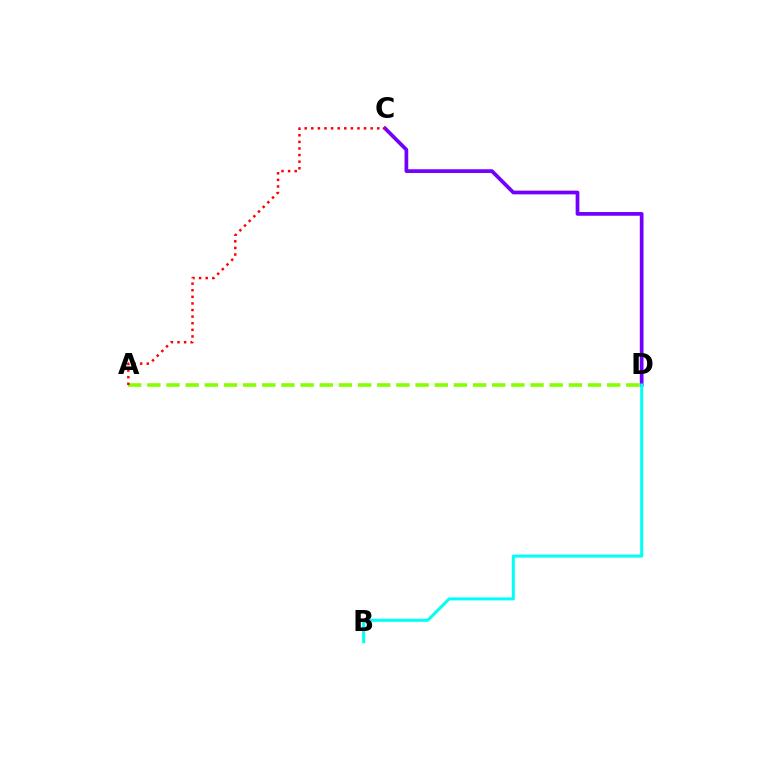{('C', 'D'): [{'color': '#7200ff', 'line_style': 'solid', 'thickness': 2.68}], ('A', 'D'): [{'color': '#84ff00', 'line_style': 'dashed', 'thickness': 2.6}], ('B', 'D'): [{'color': '#00fff6', 'line_style': 'solid', 'thickness': 2.17}], ('A', 'C'): [{'color': '#ff0000', 'line_style': 'dotted', 'thickness': 1.79}]}